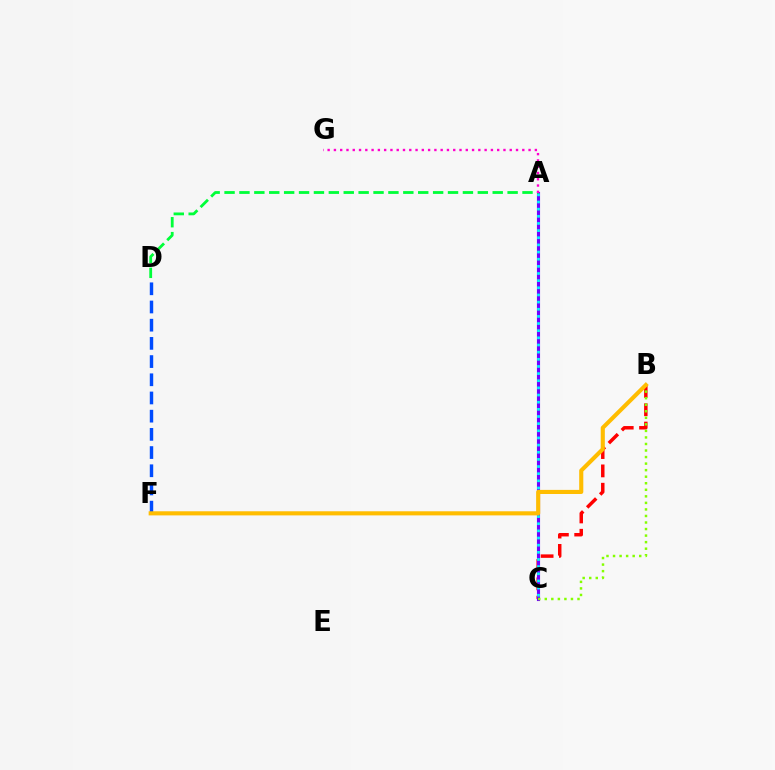{('B', 'C'): [{'color': '#ff0000', 'line_style': 'dashed', 'thickness': 2.49}, {'color': '#84ff00', 'line_style': 'dotted', 'thickness': 1.78}], ('A', 'C'): [{'color': '#7200ff', 'line_style': 'solid', 'thickness': 2.24}, {'color': '#00fff6', 'line_style': 'dotted', 'thickness': 1.94}], ('D', 'F'): [{'color': '#004bff', 'line_style': 'dashed', 'thickness': 2.47}], ('A', 'D'): [{'color': '#00ff39', 'line_style': 'dashed', 'thickness': 2.02}], ('A', 'G'): [{'color': '#ff00cf', 'line_style': 'dotted', 'thickness': 1.71}], ('B', 'F'): [{'color': '#ffbd00', 'line_style': 'solid', 'thickness': 2.96}]}